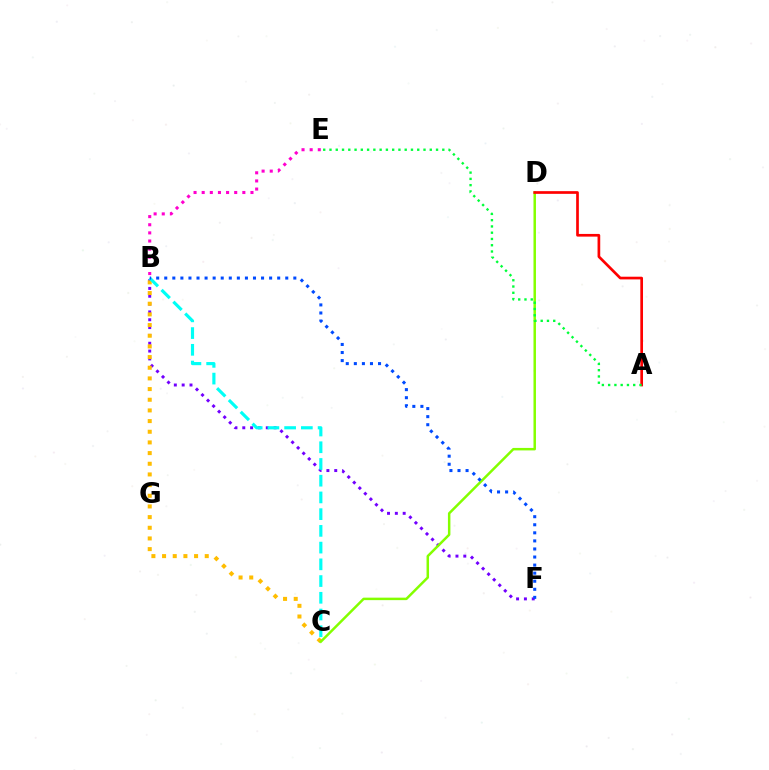{('B', 'F'): [{'color': '#7200ff', 'line_style': 'dotted', 'thickness': 2.13}, {'color': '#004bff', 'line_style': 'dotted', 'thickness': 2.19}], ('B', 'C'): [{'color': '#ffbd00', 'line_style': 'dotted', 'thickness': 2.9}, {'color': '#00fff6', 'line_style': 'dashed', 'thickness': 2.27}], ('C', 'D'): [{'color': '#84ff00', 'line_style': 'solid', 'thickness': 1.79}], ('B', 'E'): [{'color': '#ff00cf', 'line_style': 'dotted', 'thickness': 2.21}], ('A', 'D'): [{'color': '#ff0000', 'line_style': 'solid', 'thickness': 1.94}], ('A', 'E'): [{'color': '#00ff39', 'line_style': 'dotted', 'thickness': 1.7}]}